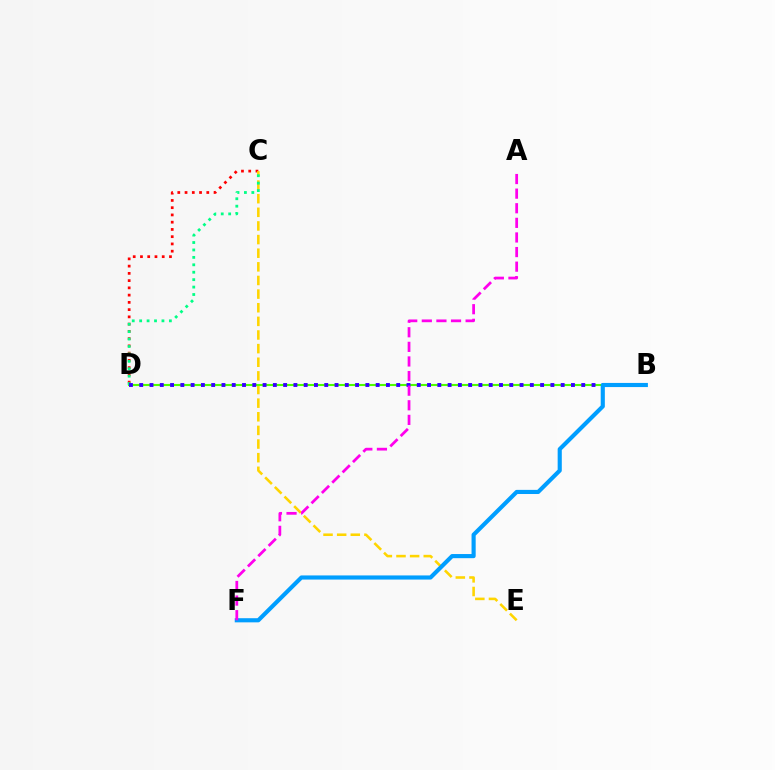{('C', 'D'): [{'color': '#ff0000', 'line_style': 'dotted', 'thickness': 1.97}, {'color': '#00ff86', 'line_style': 'dotted', 'thickness': 2.02}], ('C', 'E'): [{'color': '#ffd500', 'line_style': 'dashed', 'thickness': 1.85}], ('B', 'D'): [{'color': '#4fff00', 'line_style': 'solid', 'thickness': 1.51}, {'color': '#3700ff', 'line_style': 'dotted', 'thickness': 2.79}], ('B', 'F'): [{'color': '#009eff', 'line_style': 'solid', 'thickness': 2.98}], ('A', 'F'): [{'color': '#ff00ed', 'line_style': 'dashed', 'thickness': 1.98}]}